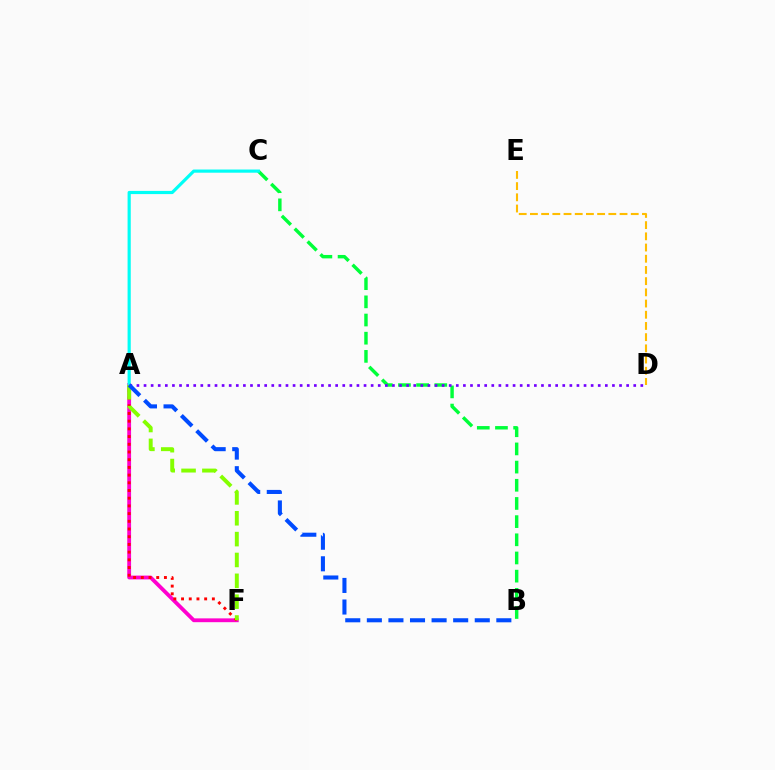{('B', 'C'): [{'color': '#00ff39', 'line_style': 'dashed', 'thickness': 2.47}], ('D', 'E'): [{'color': '#ffbd00', 'line_style': 'dashed', 'thickness': 1.52}], ('A', 'F'): [{'color': '#ff00cf', 'line_style': 'solid', 'thickness': 2.75}, {'color': '#ff0000', 'line_style': 'dotted', 'thickness': 2.09}, {'color': '#84ff00', 'line_style': 'dashed', 'thickness': 2.83}], ('A', 'C'): [{'color': '#00fff6', 'line_style': 'solid', 'thickness': 2.29}], ('A', 'D'): [{'color': '#7200ff', 'line_style': 'dotted', 'thickness': 1.93}], ('A', 'B'): [{'color': '#004bff', 'line_style': 'dashed', 'thickness': 2.93}]}